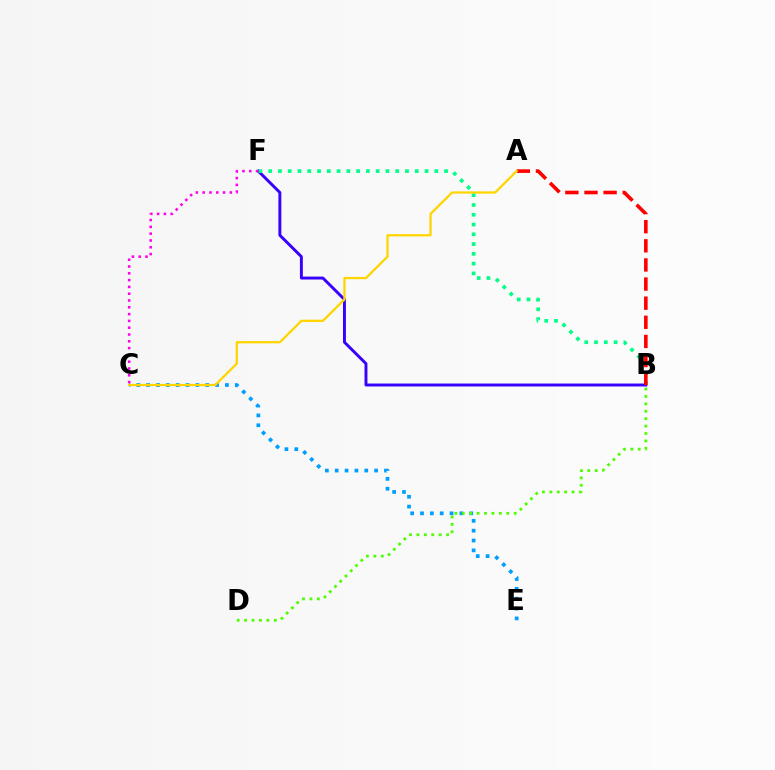{('C', 'E'): [{'color': '#009eff', 'line_style': 'dotted', 'thickness': 2.68}], ('B', 'F'): [{'color': '#3700ff', 'line_style': 'solid', 'thickness': 2.11}, {'color': '#00ff86', 'line_style': 'dotted', 'thickness': 2.65}], ('B', 'D'): [{'color': '#4fff00', 'line_style': 'dotted', 'thickness': 2.01}], ('A', 'B'): [{'color': '#ff0000', 'line_style': 'dashed', 'thickness': 2.6}], ('A', 'C'): [{'color': '#ffd500', 'line_style': 'solid', 'thickness': 1.64}], ('C', 'F'): [{'color': '#ff00ed', 'line_style': 'dotted', 'thickness': 1.85}]}